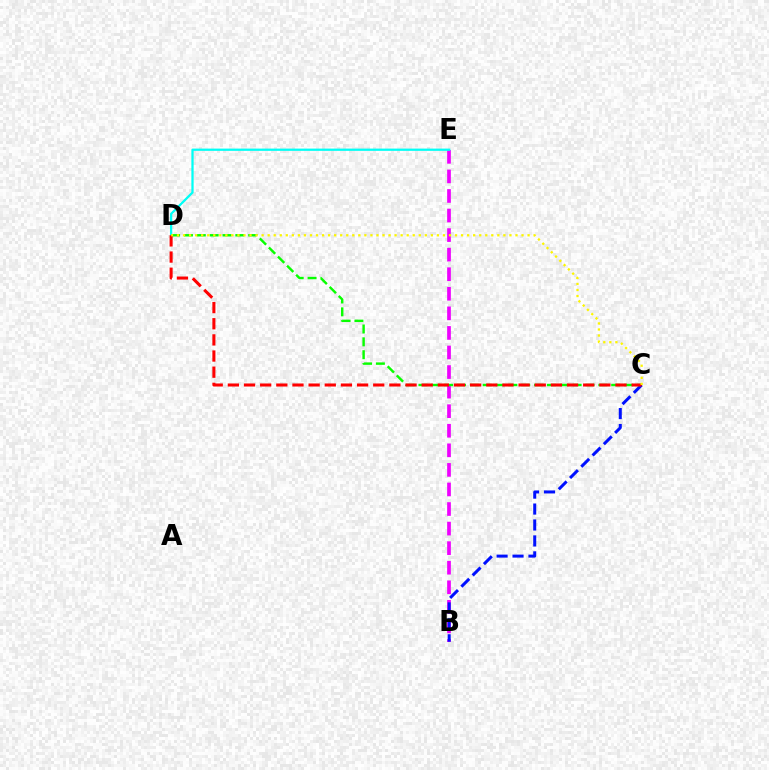{('B', 'E'): [{'color': '#ee00ff', 'line_style': 'dashed', 'thickness': 2.66}], ('D', 'E'): [{'color': '#00fff6', 'line_style': 'solid', 'thickness': 1.63}], ('C', 'D'): [{'color': '#08ff00', 'line_style': 'dashed', 'thickness': 1.75}, {'color': '#ff0000', 'line_style': 'dashed', 'thickness': 2.19}, {'color': '#fcf500', 'line_style': 'dotted', 'thickness': 1.64}], ('B', 'C'): [{'color': '#0010ff', 'line_style': 'dashed', 'thickness': 2.17}]}